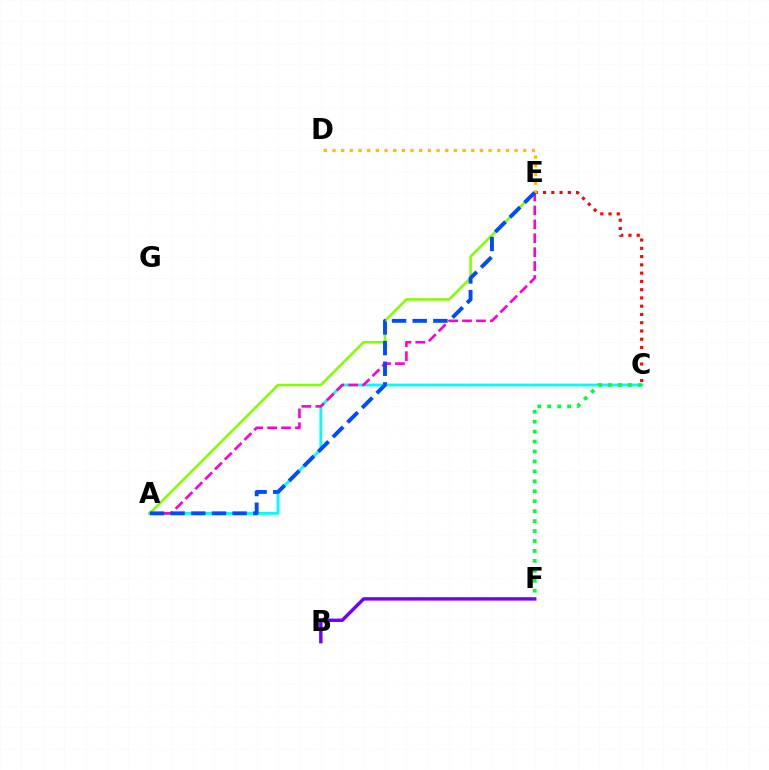{('A', 'C'): [{'color': '#00fff6', 'line_style': 'solid', 'thickness': 2.02}], ('A', 'E'): [{'color': '#ff00cf', 'line_style': 'dashed', 'thickness': 1.89}, {'color': '#84ff00', 'line_style': 'solid', 'thickness': 1.85}, {'color': '#004bff', 'line_style': 'dashed', 'thickness': 2.81}], ('B', 'F'): [{'color': '#7200ff', 'line_style': 'solid', 'thickness': 2.46}], ('C', 'E'): [{'color': '#ff0000', 'line_style': 'dotted', 'thickness': 2.24}], ('C', 'F'): [{'color': '#00ff39', 'line_style': 'dotted', 'thickness': 2.7}], ('D', 'E'): [{'color': '#ffbd00', 'line_style': 'dotted', 'thickness': 2.36}]}